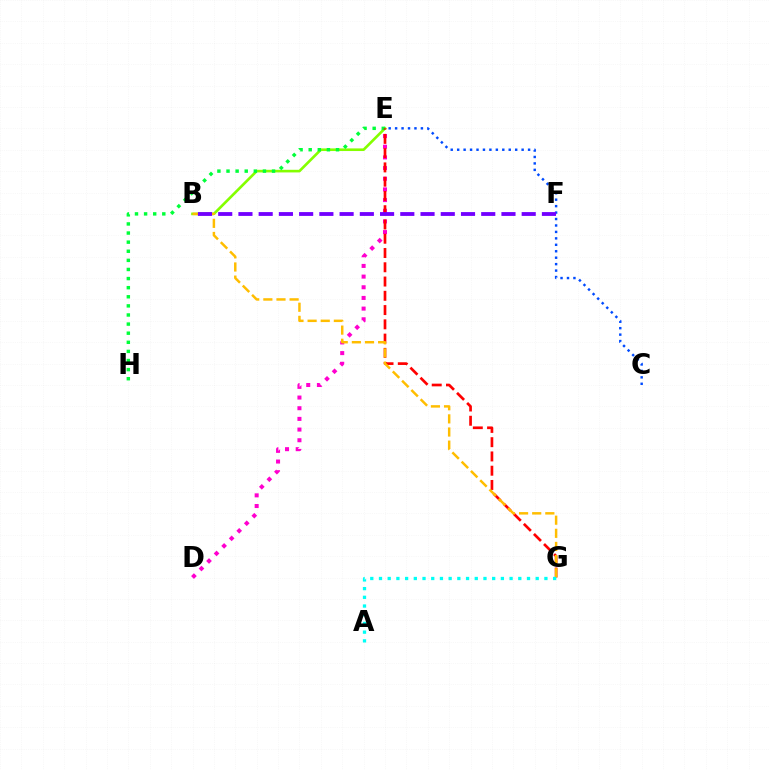{('D', 'E'): [{'color': '#ff00cf', 'line_style': 'dotted', 'thickness': 2.9}], ('B', 'E'): [{'color': '#84ff00', 'line_style': 'solid', 'thickness': 1.9}], ('E', 'H'): [{'color': '#00ff39', 'line_style': 'dotted', 'thickness': 2.47}], ('E', 'G'): [{'color': '#ff0000', 'line_style': 'dashed', 'thickness': 1.94}], ('B', 'G'): [{'color': '#ffbd00', 'line_style': 'dashed', 'thickness': 1.78}], ('C', 'E'): [{'color': '#004bff', 'line_style': 'dotted', 'thickness': 1.75}], ('A', 'G'): [{'color': '#00fff6', 'line_style': 'dotted', 'thickness': 2.37}], ('B', 'F'): [{'color': '#7200ff', 'line_style': 'dashed', 'thickness': 2.75}]}